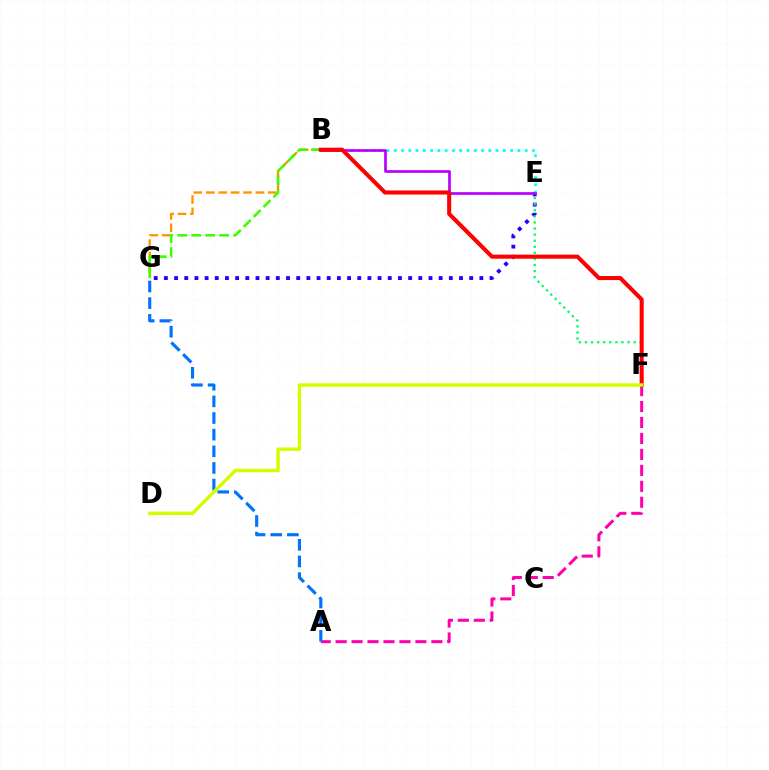{('A', 'F'): [{'color': '#ff00ac', 'line_style': 'dashed', 'thickness': 2.17}], ('B', 'G'): [{'color': '#ff9400', 'line_style': 'dashed', 'thickness': 1.69}, {'color': '#3dff00', 'line_style': 'dashed', 'thickness': 1.9}], ('E', 'G'): [{'color': '#2500ff', 'line_style': 'dotted', 'thickness': 2.76}], ('E', 'F'): [{'color': '#00ff5c', 'line_style': 'dotted', 'thickness': 1.65}], ('B', 'E'): [{'color': '#00fff6', 'line_style': 'dotted', 'thickness': 1.98}, {'color': '#b900ff', 'line_style': 'solid', 'thickness': 1.94}], ('B', 'F'): [{'color': '#ff0000', 'line_style': 'solid', 'thickness': 2.92}], ('A', 'G'): [{'color': '#0074ff', 'line_style': 'dashed', 'thickness': 2.26}], ('D', 'F'): [{'color': '#d1ff00', 'line_style': 'solid', 'thickness': 2.49}]}